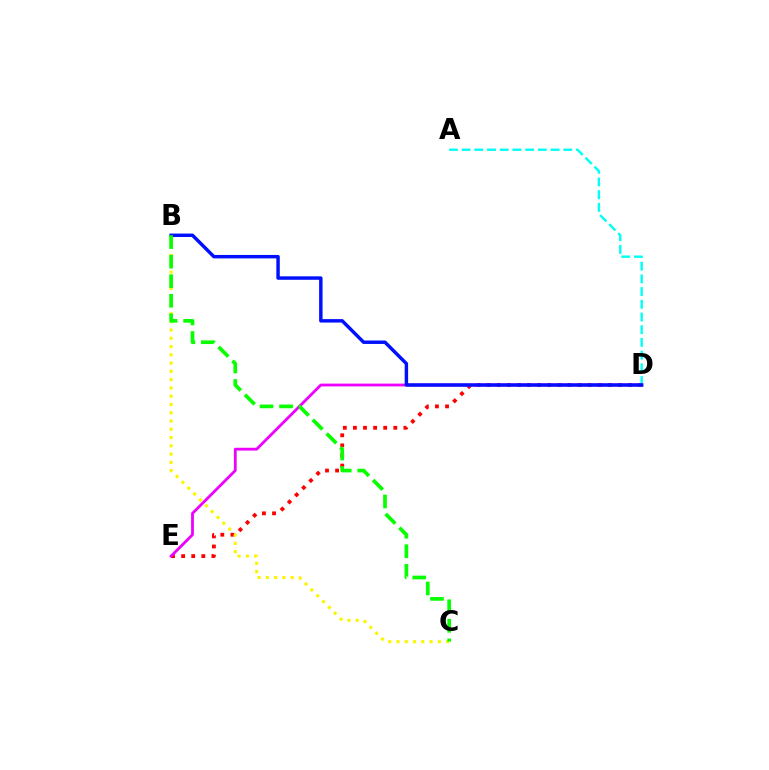{('D', 'E'): [{'color': '#ff0000', 'line_style': 'dotted', 'thickness': 2.74}, {'color': '#ee00ff', 'line_style': 'solid', 'thickness': 2.02}], ('A', 'D'): [{'color': '#00fff6', 'line_style': 'dashed', 'thickness': 1.73}], ('B', 'C'): [{'color': '#fcf500', 'line_style': 'dotted', 'thickness': 2.25}, {'color': '#08ff00', 'line_style': 'dashed', 'thickness': 2.66}], ('B', 'D'): [{'color': '#0010ff', 'line_style': 'solid', 'thickness': 2.48}]}